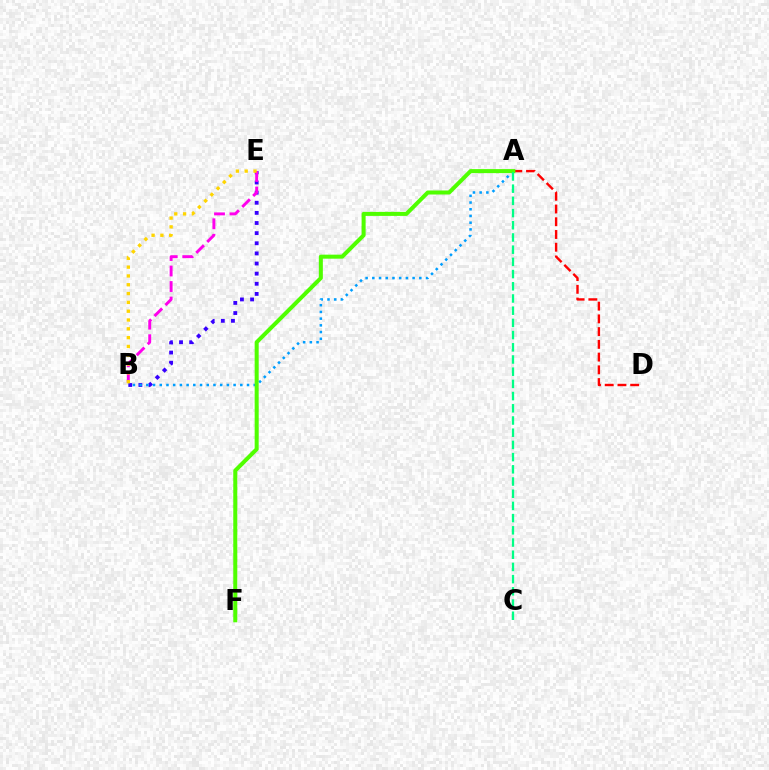{('B', 'E'): [{'color': '#3700ff', 'line_style': 'dotted', 'thickness': 2.75}, {'color': '#ff00ed', 'line_style': 'dashed', 'thickness': 2.11}, {'color': '#ffd500', 'line_style': 'dotted', 'thickness': 2.39}], ('A', 'B'): [{'color': '#009eff', 'line_style': 'dotted', 'thickness': 1.82}], ('A', 'D'): [{'color': '#ff0000', 'line_style': 'dashed', 'thickness': 1.73}], ('A', 'F'): [{'color': '#4fff00', 'line_style': 'solid', 'thickness': 2.9}], ('A', 'C'): [{'color': '#00ff86', 'line_style': 'dashed', 'thickness': 1.66}]}